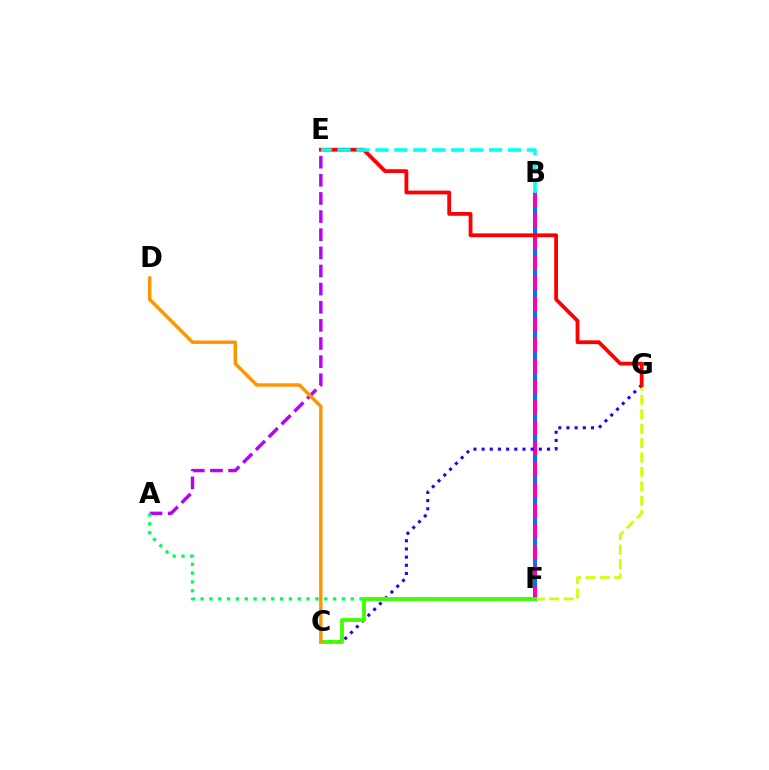{('B', 'F'): [{'color': '#0074ff', 'line_style': 'solid', 'thickness': 2.94}, {'color': '#ff00ac', 'line_style': 'dashed', 'thickness': 2.81}], ('A', 'E'): [{'color': '#b900ff', 'line_style': 'dashed', 'thickness': 2.46}], ('F', 'G'): [{'color': '#d1ff00', 'line_style': 'dashed', 'thickness': 1.96}], ('C', 'G'): [{'color': '#2500ff', 'line_style': 'dotted', 'thickness': 2.22}], ('E', 'G'): [{'color': '#ff0000', 'line_style': 'solid', 'thickness': 2.73}], ('A', 'F'): [{'color': '#00ff5c', 'line_style': 'dotted', 'thickness': 2.4}], ('B', 'E'): [{'color': '#00fff6', 'line_style': 'dashed', 'thickness': 2.57}], ('C', 'F'): [{'color': '#3dff00', 'line_style': 'solid', 'thickness': 2.72}], ('C', 'D'): [{'color': '#ff9400', 'line_style': 'solid', 'thickness': 2.46}]}